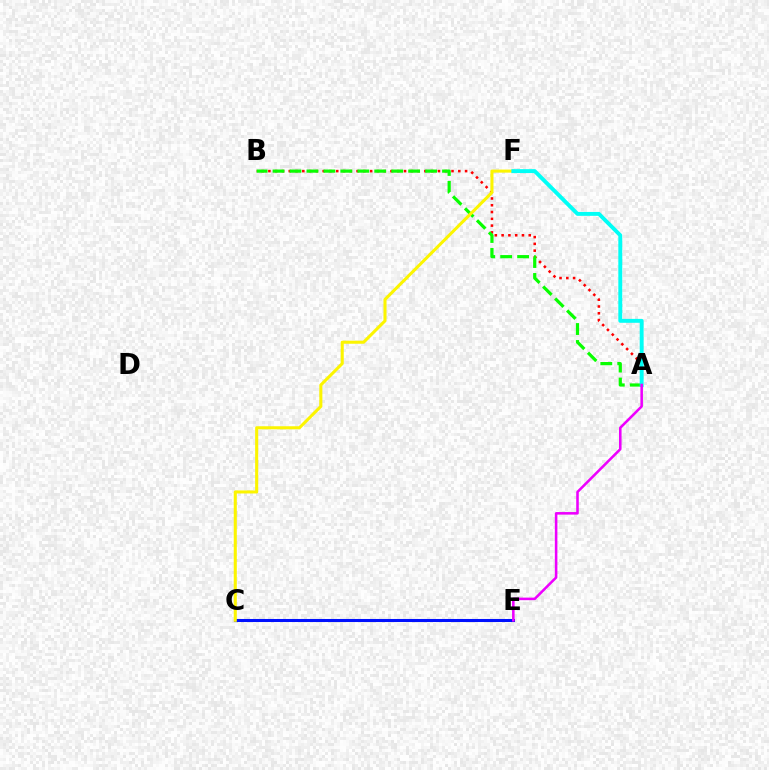{('A', 'B'): [{'color': '#ff0000', 'line_style': 'dotted', 'thickness': 1.84}, {'color': '#08ff00', 'line_style': 'dashed', 'thickness': 2.3}], ('C', 'E'): [{'color': '#0010ff', 'line_style': 'solid', 'thickness': 2.2}], ('C', 'F'): [{'color': '#fcf500', 'line_style': 'solid', 'thickness': 2.21}], ('A', 'F'): [{'color': '#00fff6', 'line_style': 'solid', 'thickness': 2.81}], ('A', 'E'): [{'color': '#ee00ff', 'line_style': 'solid', 'thickness': 1.84}]}